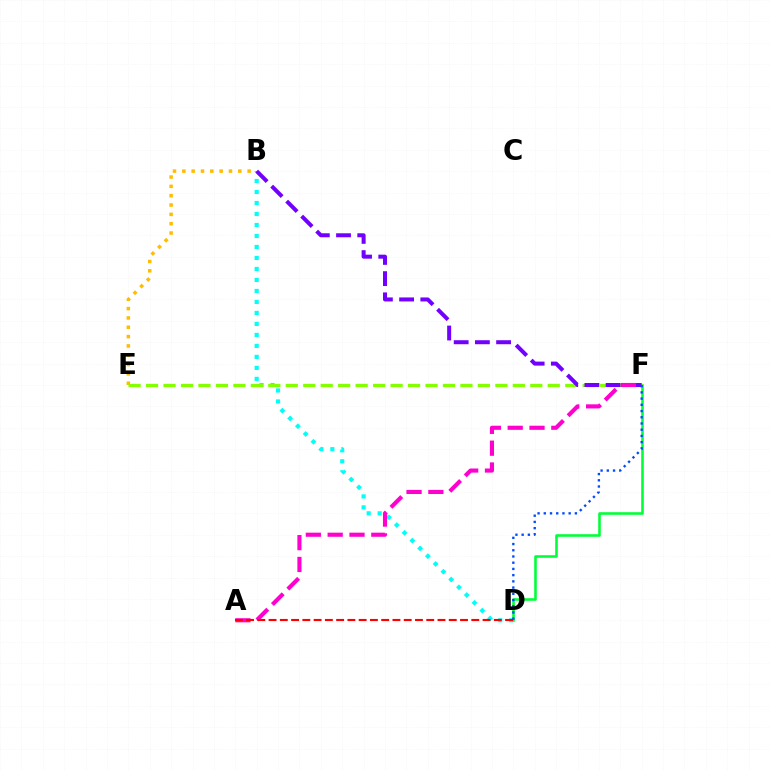{('B', 'D'): [{'color': '#00fff6', 'line_style': 'dotted', 'thickness': 2.99}], ('D', 'F'): [{'color': '#00ff39', 'line_style': 'solid', 'thickness': 1.86}, {'color': '#004bff', 'line_style': 'dotted', 'thickness': 1.69}], ('B', 'E'): [{'color': '#ffbd00', 'line_style': 'dotted', 'thickness': 2.53}], ('E', 'F'): [{'color': '#84ff00', 'line_style': 'dashed', 'thickness': 2.37}], ('B', 'F'): [{'color': '#7200ff', 'line_style': 'dashed', 'thickness': 2.88}], ('A', 'F'): [{'color': '#ff00cf', 'line_style': 'dashed', 'thickness': 2.96}], ('A', 'D'): [{'color': '#ff0000', 'line_style': 'dashed', 'thickness': 1.53}]}